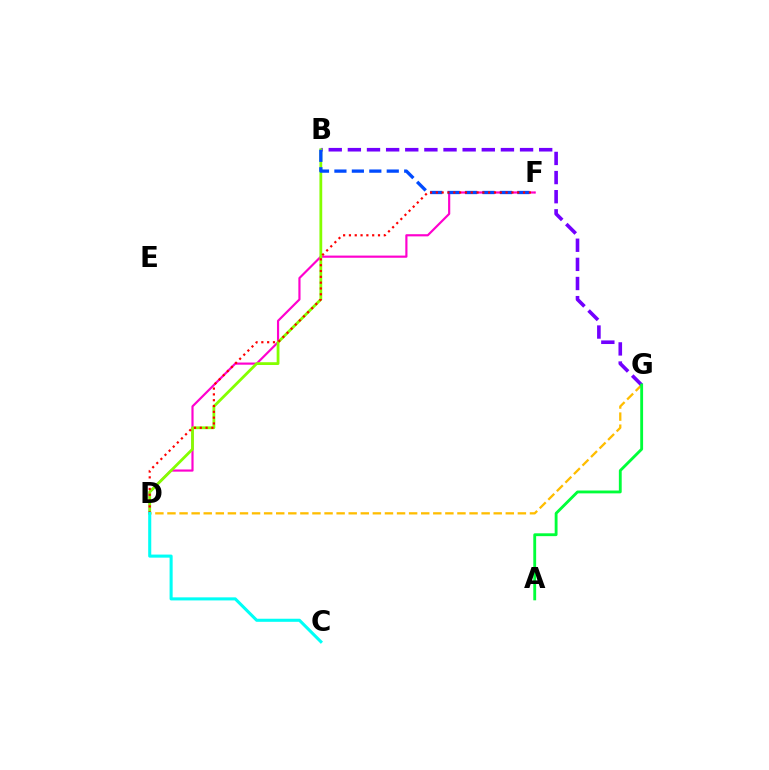{('D', 'F'): [{'color': '#ff00cf', 'line_style': 'solid', 'thickness': 1.56}, {'color': '#ff0000', 'line_style': 'dotted', 'thickness': 1.58}], ('D', 'G'): [{'color': '#ffbd00', 'line_style': 'dashed', 'thickness': 1.64}], ('B', 'G'): [{'color': '#7200ff', 'line_style': 'dashed', 'thickness': 2.6}], ('B', 'D'): [{'color': '#84ff00', 'line_style': 'solid', 'thickness': 2.01}], ('B', 'F'): [{'color': '#004bff', 'line_style': 'dashed', 'thickness': 2.37}], ('A', 'G'): [{'color': '#00ff39', 'line_style': 'solid', 'thickness': 2.05}], ('C', 'D'): [{'color': '#00fff6', 'line_style': 'solid', 'thickness': 2.21}]}